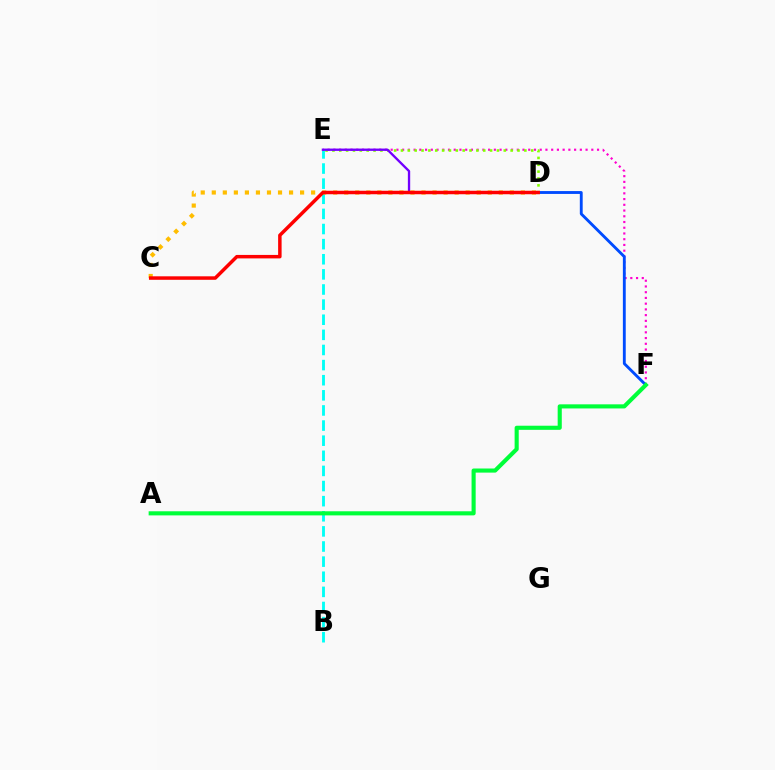{('B', 'E'): [{'color': '#00fff6', 'line_style': 'dashed', 'thickness': 2.05}], ('E', 'F'): [{'color': '#ff00cf', 'line_style': 'dotted', 'thickness': 1.56}], ('D', 'E'): [{'color': '#84ff00', 'line_style': 'dotted', 'thickness': 1.86}, {'color': '#7200ff', 'line_style': 'solid', 'thickness': 1.67}], ('D', 'F'): [{'color': '#004bff', 'line_style': 'solid', 'thickness': 2.06}], ('C', 'D'): [{'color': '#ffbd00', 'line_style': 'dotted', 'thickness': 3.0}, {'color': '#ff0000', 'line_style': 'solid', 'thickness': 2.51}], ('A', 'F'): [{'color': '#00ff39', 'line_style': 'solid', 'thickness': 2.96}]}